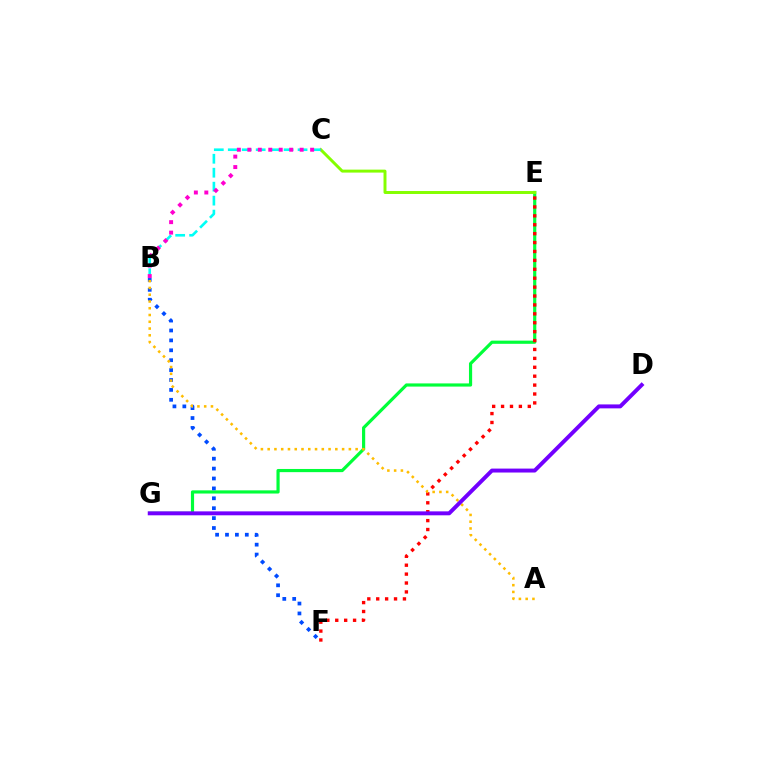{('E', 'G'): [{'color': '#00ff39', 'line_style': 'solid', 'thickness': 2.29}], ('C', 'E'): [{'color': '#84ff00', 'line_style': 'solid', 'thickness': 2.13}], ('B', 'C'): [{'color': '#00fff6', 'line_style': 'dashed', 'thickness': 1.9}, {'color': '#ff00cf', 'line_style': 'dotted', 'thickness': 2.84}], ('E', 'F'): [{'color': '#ff0000', 'line_style': 'dotted', 'thickness': 2.42}], ('B', 'F'): [{'color': '#004bff', 'line_style': 'dotted', 'thickness': 2.69}], ('A', 'B'): [{'color': '#ffbd00', 'line_style': 'dotted', 'thickness': 1.84}], ('D', 'G'): [{'color': '#7200ff', 'line_style': 'solid', 'thickness': 2.84}]}